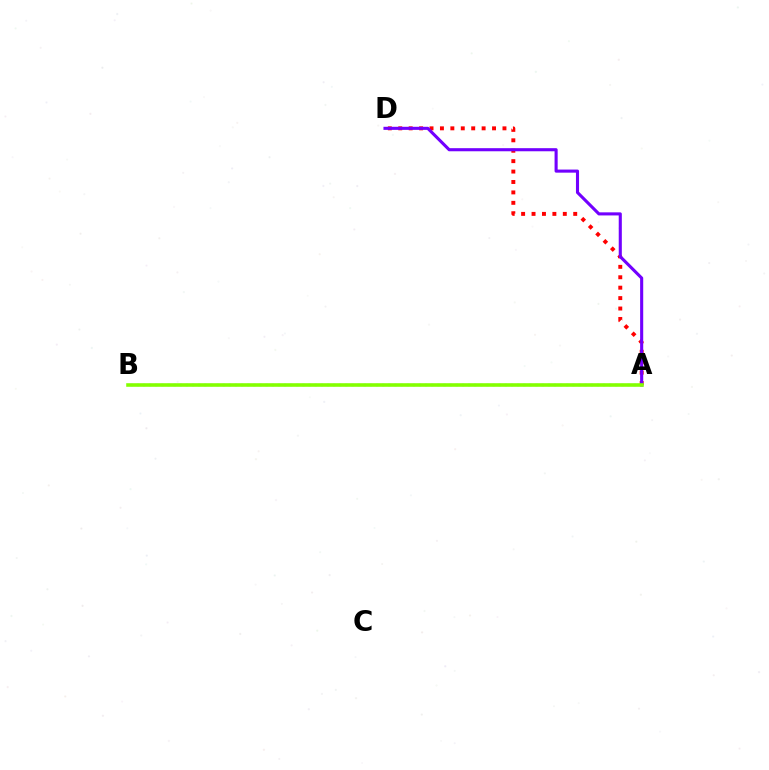{('A', 'D'): [{'color': '#ff0000', 'line_style': 'dotted', 'thickness': 2.83}, {'color': '#7200ff', 'line_style': 'solid', 'thickness': 2.23}], ('A', 'B'): [{'color': '#00fff6', 'line_style': 'dotted', 'thickness': 1.67}, {'color': '#84ff00', 'line_style': 'solid', 'thickness': 2.58}]}